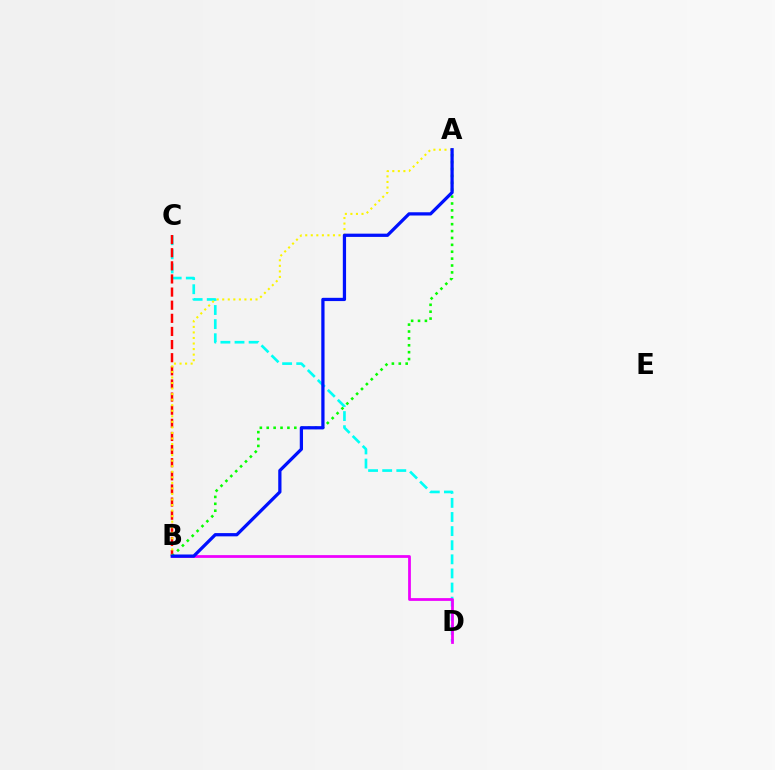{('C', 'D'): [{'color': '#00fff6', 'line_style': 'dashed', 'thickness': 1.92}], ('B', 'D'): [{'color': '#ee00ff', 'line_style': 'solid', 'thickness': 1.99}], ('B', 'C'): [{'color': '#ff0000', 'line_style': 'dashed', 'thickness': 1.78}], ('A', 'B'): [{'color': '#fcf500', 'line_style': 'dotted', 'thickness': 1.51}, {'color': '#08ff00', 'line_style': 'dotted', 'thickness': 1.87}, {'color': '#0010ff', 'line_style': 'solid', 'thickness': 2.34}]}